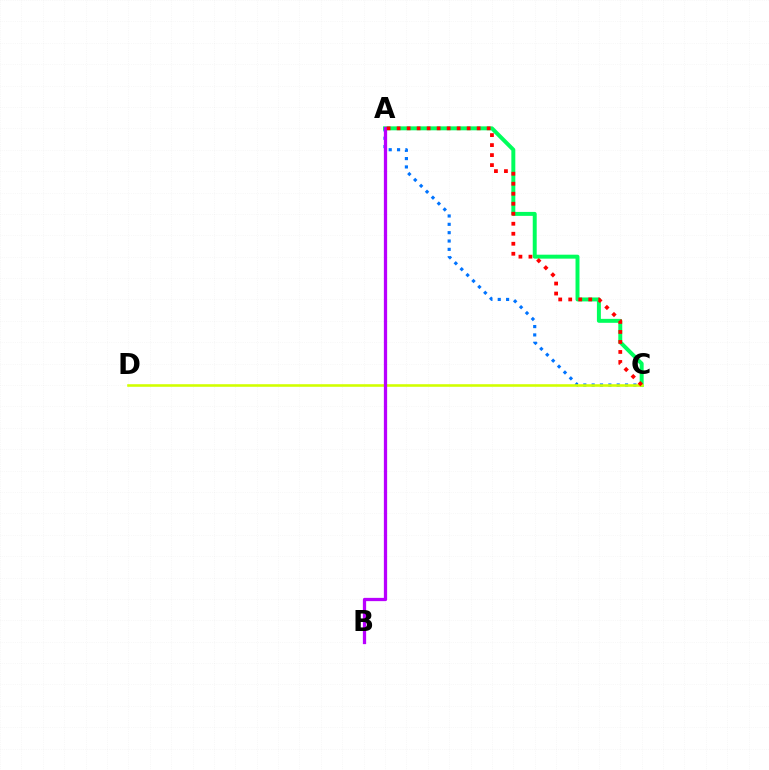{('A', 'C'): [{'color': '#0074ff', 'line_style': 'dotted', 'thickness': 2.27}, {'color': '#00ff5c', 'line_style': 'solid', 'thickness': 2.85}, {'color': '#ff0000', 'line_style': 'dotted', 'thickness': 2.72}], ('C', 'D'): [{'color': '#d1ff00', 'line_style': 'solid', 'thickness': 1.86}], ('A', 'B'): [{'color': '#b900ff', 'line_style': 'solid', 'thickness': 2.35}]}